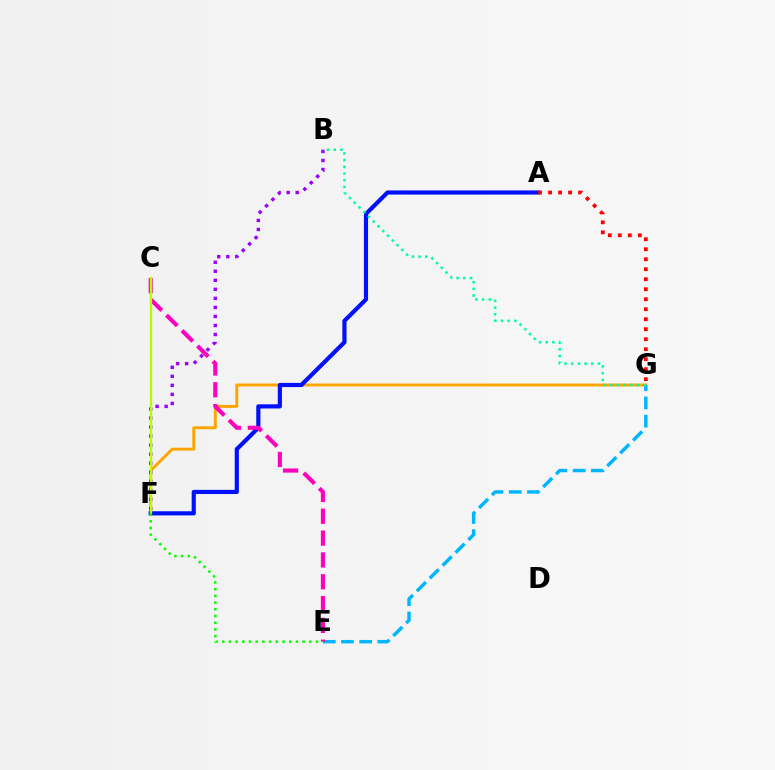{('F', 'G'): [{'color': '#ffa500', 'line_style': 'solid', 'thickness': 2.12}], ('B', 'F'): [{'color': '#9b00ff', 'line_style': 'dotted', 'thickness': 2.46}], ('E', 'G'): [{'color': '#00b5ff', 'line_style': 'dashed', 'thickness': 2.47}], ('A', 'F'): [{'color': '#0010ff', 'line_style': 'solid', 'thickness': 3.0}], ('A', 'G'): [{'color': '#ff0000', 'line_style': 'dotted', 'thickness': 2.72}], ('C', 'E'): [{'color': '#ff00bd', 'line_style': 'dashed', 'thickness': 2.97}], ('B', 'G'): [{'color': '#00ff9d', 'line_style': 'dotted', 'thickness': 1.82}], ('C', 'F'): [{'color': '#b3ff00', 'line_style': 'solid', 'thickness': 1.65}], ('E', 'F'): [{'color': '#08ff00', 'line_style': 'dotted', 'thickness': 1.82}]}